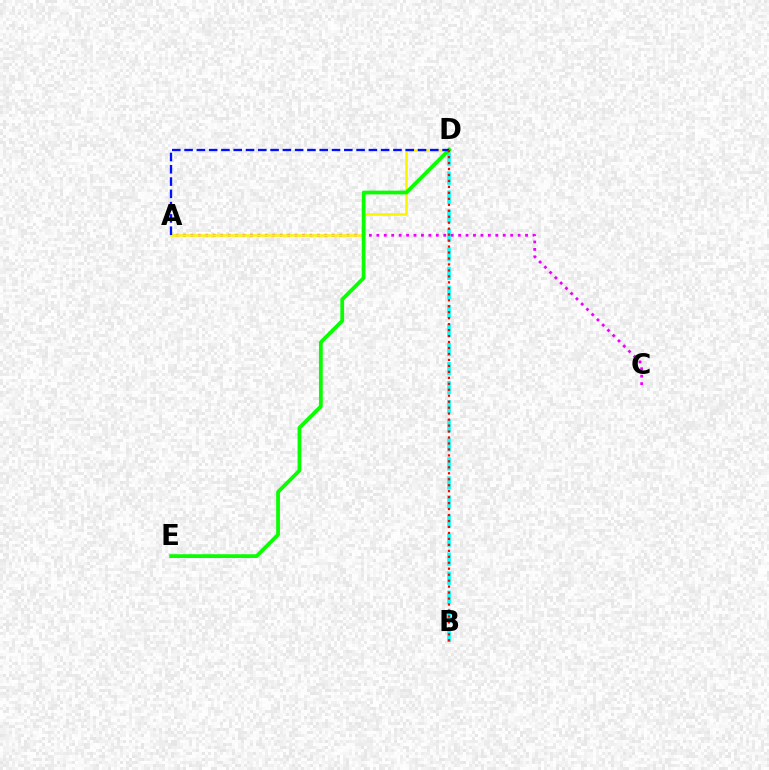{('B', 'D'): [{'color': '#00fff6', 'line_style': 'dashed', 'thickness': 2.59}, {'color': '#ff0000', 'line_style': 'dotted', 'thickness': 1.62}], ('A', 'C'): [{'color': '#ee00ff', 'line_style': 'dotted', 'thickness': 2.02}], ('A', 'D'): [{'color': '#fcf500', 'line_style': 'solid', 'thickness': 1.85}, {'color': '#0010ff', 'line_style': 'dashed', 'thickness': 1.67}], ('D', 'E'): [{'color': '#08ff00', 'line_style': 'solid', 'thickness': 2.71}]}